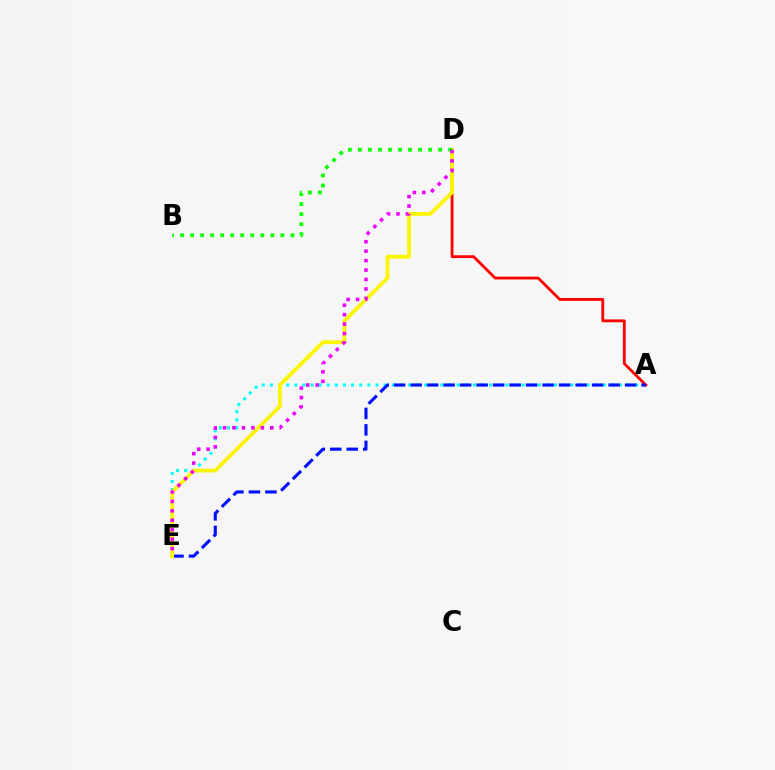{('A', 'E'): [{'color': '#00fff6', 'line_style': 'dotted', 'thickness': 2.21}, {'color': '#0010ff', 'line_style': 'dashed', 'thickness': 2.24}], ('A', 'D'): [{'color': '#ff0000', 'line_style': 'solid', 'thickness': 2.03}], ('D', 'E'): [{'color': '#fcf500', 'line_style': 'solid', 'thickness': 2.71}, {'color': '#ee00ff', 'line_style': 'dotted', 'thickness': 2.57}], ('B', 'D'): [{'color': '#08ff00', 'line_style': 'dotted', 'thickness': 2.73}]}